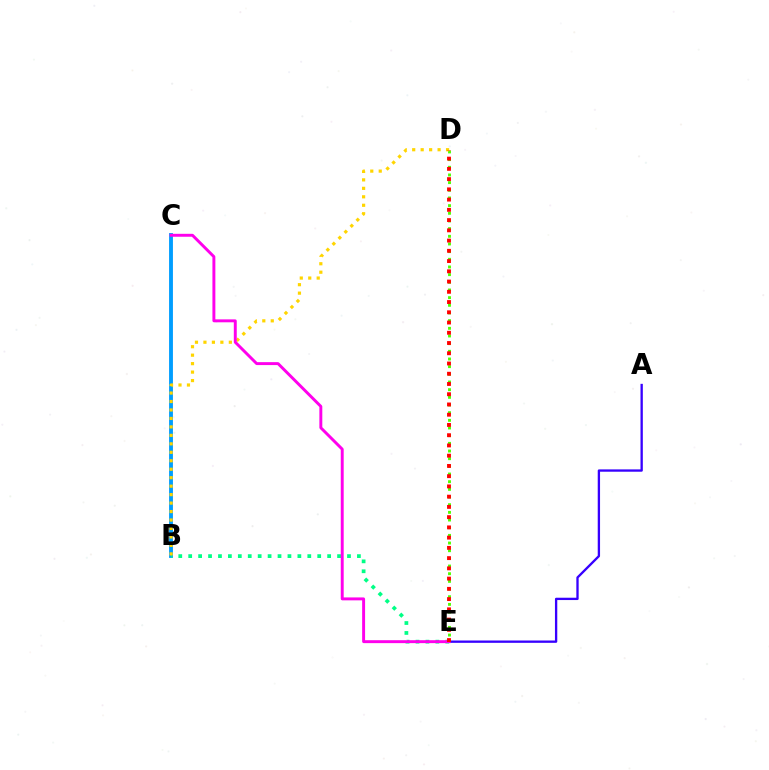{('B', 'C'): [{'color': '#009eff', 'line_style': 'solid', 'thickness': 2.78}], ('D', 'E'): [{'color': '#4fff00', 'line_style': 'dotted', 'thickness': 2.08}, {'color': '#ff0000', 'line_style': 'dotted', 'thickness': 2.78}], ('B', 'E'): [{'color': '#00ff86', 'line_style': 'dotted', 'thickness': 2.7}], ('B', 'D'): [{'color': '#ffd500', 'line_style': 'dotted', 'thickness': 2.3}], ('A', 'E'): [{'color': '#3700ff', 'line_style': 'solid', 'thickness': 1.68}], ('C', 'E'): [{'color': '#ff00ed', 'line_style': 'solid', 'thickness': 2.11}]}